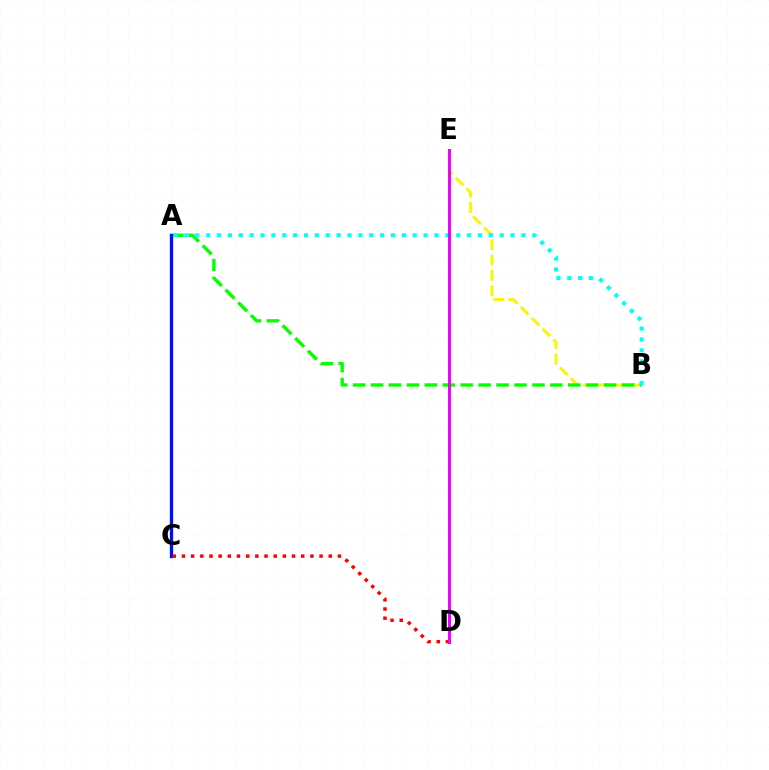{('B', 'E'): [{'color': '#fcf500', 'line_style': 'dashed', 'thickness': 2.08}], ('A', 'B'): [{'color': '#08ff00', 'line_style': 'dashed', 'thickness': 2.44}, {'color': '#00fff6', 'line_style': 'dotted', 'thickness': 2.95}], ('A', 'C'): [{'color': '#0010ff', 'line_style': 'solid', 'thickness': 2.39}], ('C', 'D'): [{'color': '#ff0000', 'line_style': 'dotted', 'thickness': 2.49}], ('D', 'E'): [{'color': '#ee00ff', 'line_style': 'solid', 'thickness': 2.14}]}